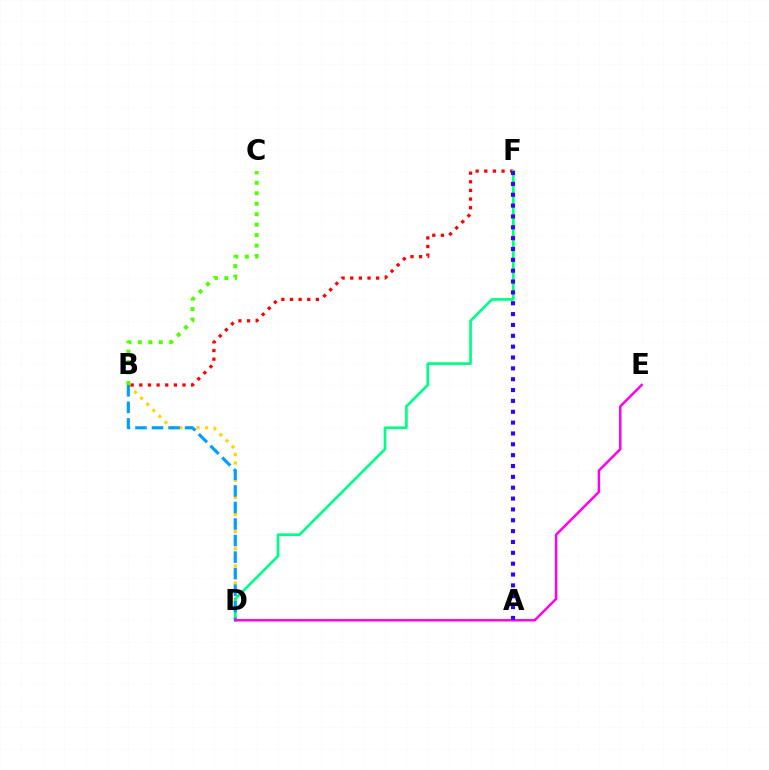{('B', 'D'): [{'color': '#ffd500', 'line_style': 'dotted', 'thickness': 2.33}, {'color': '#009eff', 'line_style': 'dashed', 'thickness': 2.25}], ('B', 'F'): [{'color': '#ff0000', 'line_style': 'dotted', 'thickness': 2.35}], ('B', 'C'): [{'color': '#4fff00', 'line_style': 'dotted', 'thickness': 2.84}], ('D', 'F'): [{'color': '#00ff86', 'line_style': 'solid', 'thickness': 1.94}], ('D', 'E'): [{'color': '#ff00ed', 'line_style': 'solid', 'thickness': 1.77}], ('A', 'F'): [{'color': '#3700ff', 'line_style': 'dotted', 'thickness': 2.95}]}